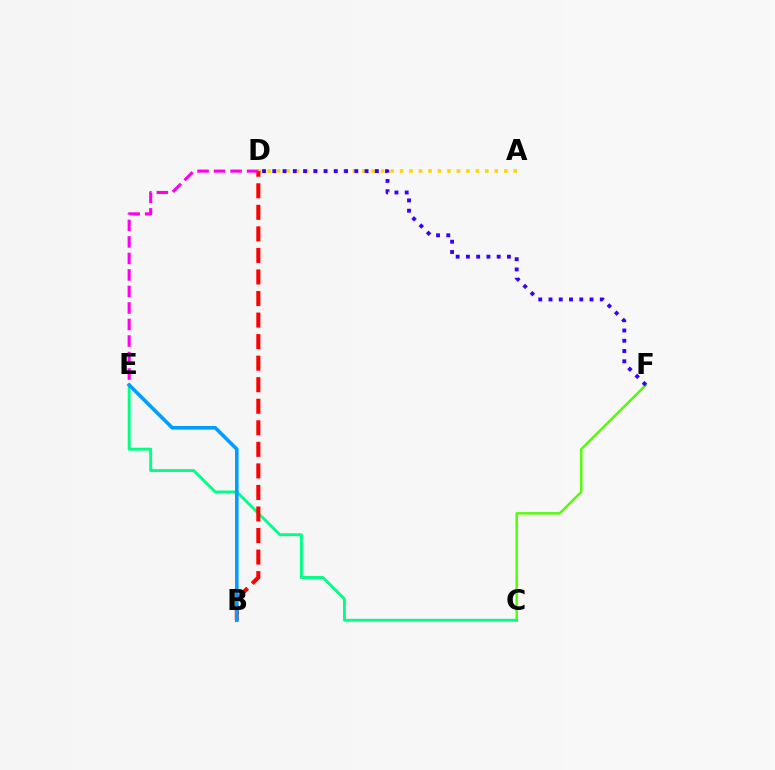{('A', 'D'): [{'color': '#ffd500', 'line_style': 'dotted', 'thickness': 2.57}], ('C', 'F'): [{'color': '#4fff00', 'line_style': 'solid', 'thickness': 1.73}], ('C', 'E'): [{'color': '#00ff86', 'line_style': 'solid', 'thickness': 2.09}], ('B', 'D'): [{'color': '#ff0000', 'line_style': 'dashed', 'thickness': 2.93}], ('D', 'E'): [{'color': '#ff00ed', 'line_style': 'dashed', 'thickness': 2.24}], ('B', 'E'): [{'color': '#009eff', 'line_style': 'solid', 'thickness': 2.58}], ('D', 'F'): [{'color': '#3700ff', 'line_style': 'dotted', 'thickness': 2.79}]}